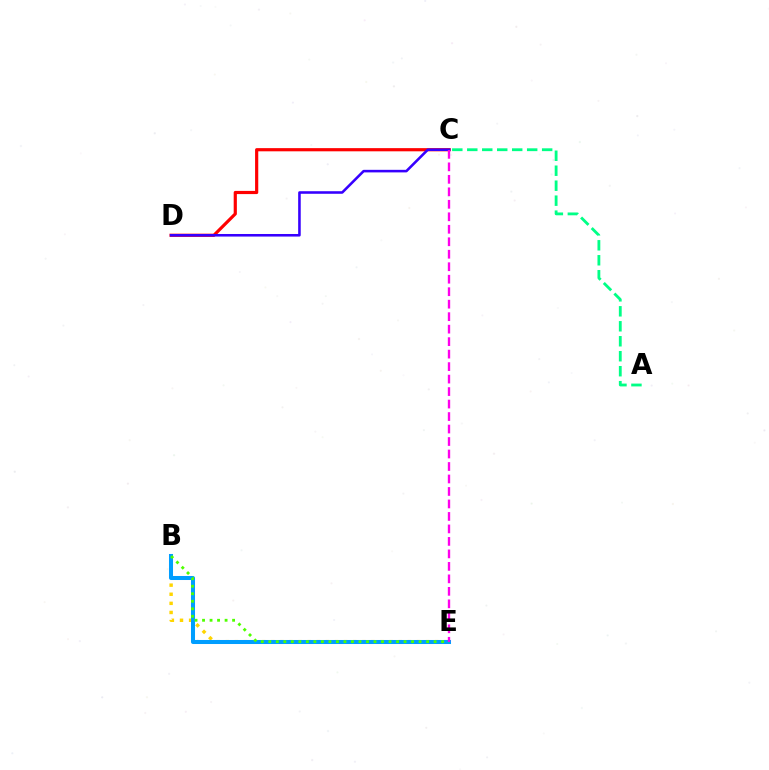{('B', 'E'): [{'color': '#ffd500', 'line_style': 'dotted', 'thickness': 2.47}, {'color': '#009eff', 'line_style': 'solid', 'thickness': 2.9}, {'color': '#4fff00', 'line_style': 'dotted', 'thickness': 2.04}], ('A', 'C'): [{'color': '#00ff86', 'line_style': 'dashed', 'thickness': 2.03}], ('C', 'D'): [{'color': '#ff0000', 'line_style': 'solid', 'thickness': 2.29}, {'color': '#3700ff', 'line_style': 'solid', 'thickness': 1.85}], ('C', 'E'): [{'color': '#ff00ed', 'line_style': 'dashed', 'thickness': 1.7}]}